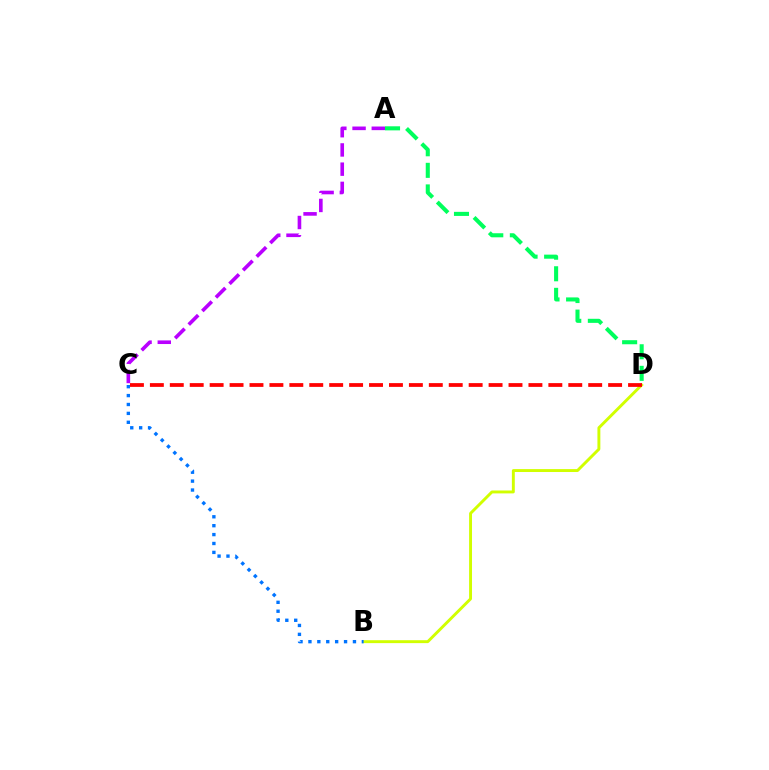{('A', 'C'): [{'color': '#b900ff', 'line_style': 'dashed', 'thickness': 2.61}], ('B', 'D'): [{'color': '#d1ff00', 'line_style': 'solid', 'thickness': 2.1}], ('C', 'D'): [{'color': '#ff0000', 'line_style': 'dashed', 'thickness': 2.71}], ('B', 'C'): [{'color': '#0074ff', 'line_style': 'dotted', 'thickness': 2.42}], ('A', 'D'): [{'color': '#00ff5c', 'line_style': 'dashed', 'thickness': 2.93}]}